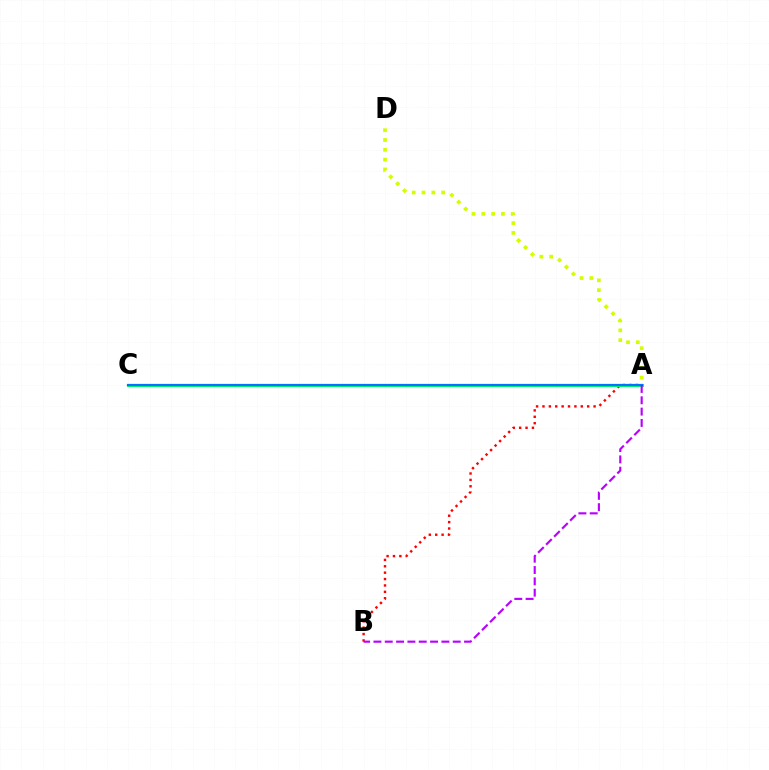{('A', 'D'): [{'color': '#d1ff00', 'line_style': 'dotted', 'thickness': 2.67}], ('A', 'B'): [{'color': '#ff0000', 'line_style': 'dotted', 'thickness': 1.74}, {'color': '#b900ff', 'line_style': 'dashed', 'thickness': 1.54}], ('A', 'C'): [{'color': '#00ff5c', 'line_style': 'solid', 'thickness': 2.2}, {'color': '#0074ff', 'line_style': 'solid', 'thickness': 1.58}]}